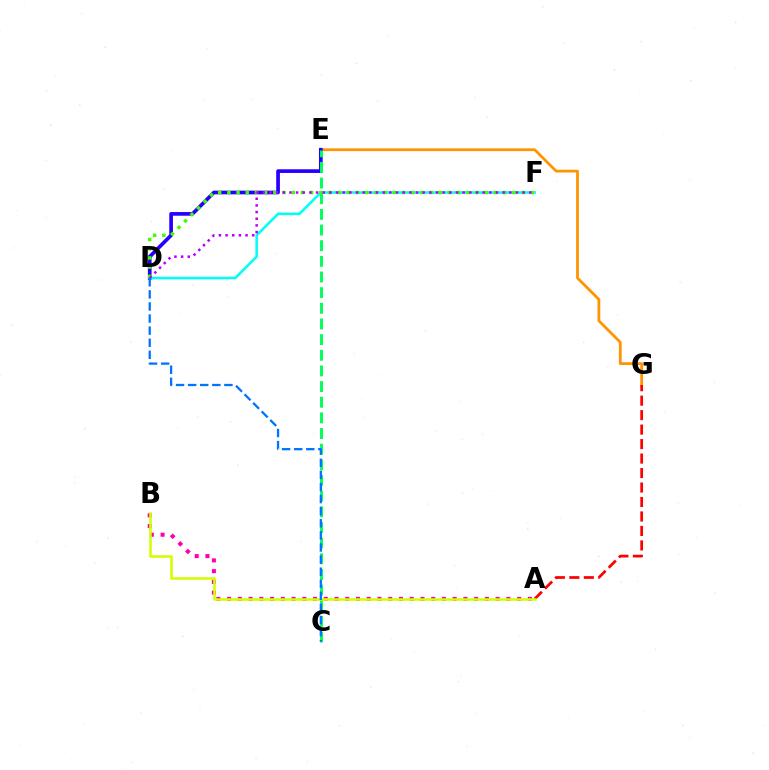{('E', 'G'): [{'color': '#ff9400', 'line_style': 'solid', 'thickness': 2.0}], ('D', 'E'): [{'color': '#2500ff', 'line_style': 'solid', 'thickness': 2.66}], ('D', 'F'): [{'color': '#00fff6', 'line_style': 'solid', 'thickness': 1.85}, {'color': '#3dff00', 'line_style': 'dotted', 'thickness': 2.5}, {'color': '#b900ff', 'line_style': 'dotted', 'thickness': 1.81}], ('C', 'E'): [{'color': '#00ff5c', 'line_style': 'dashed', 'thickness': 2.13}], ('A', 'G'): [{'color': '#ff0000', 'line_style': 'dashed', 'thickness': 1.97}], ('A', 'B'): [{'color': '#ff00ac', 'line_style': 'dotted', 'thickness': 2.92}, {'color': '#d1ff00', 'line_style': 'solid', 'thickness': 1.84}], ('C', 'D'): [{'color': '#0074ff', 'line_style': 'dashed', 'thickness': 1.64}]}